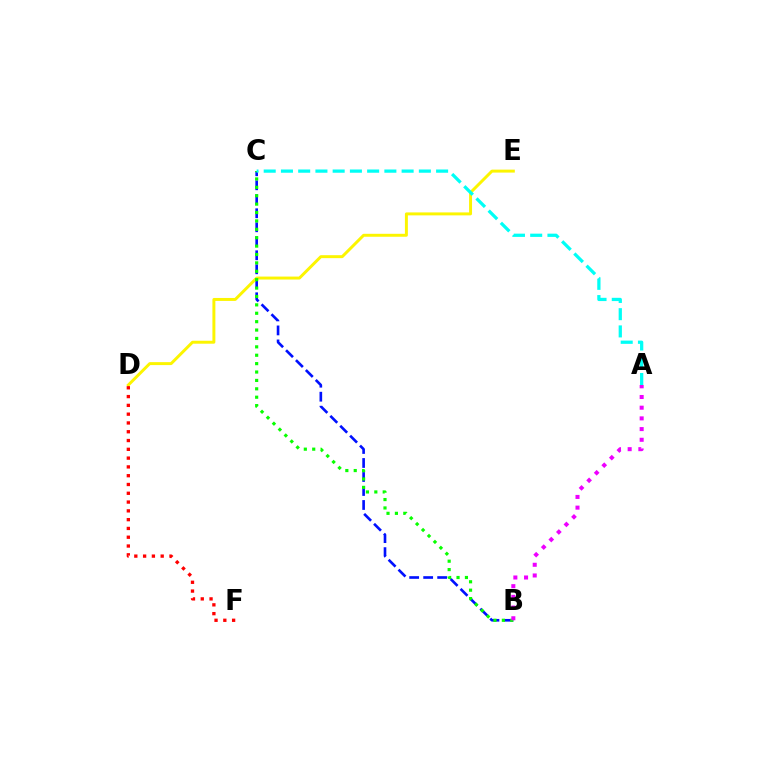{('B', 'C'): [{'color': '#0010ff', 'line_style': 'dashed', 'thickness': 1.9}, {'color': '#08ff00', 'line_style': 'dotted', 'thickness': 2.28}], ('D', 'E'): [{'color': '#fcf500', 'line_style': 'solid', 'thickness': 2.13}], ('D', 'F'): [{'color': '#ff0000', 'line_style': 'dotted', 'thickness': 2.39}], ('A', 'C'): [{'color': '#00fff6', 'line_style': 'dashed', 'thickness': 2.34}], ('A', 'B'): [{'color': '#ee00ff', 'line_style': 'dotted', 'thickness': 2.91}]}